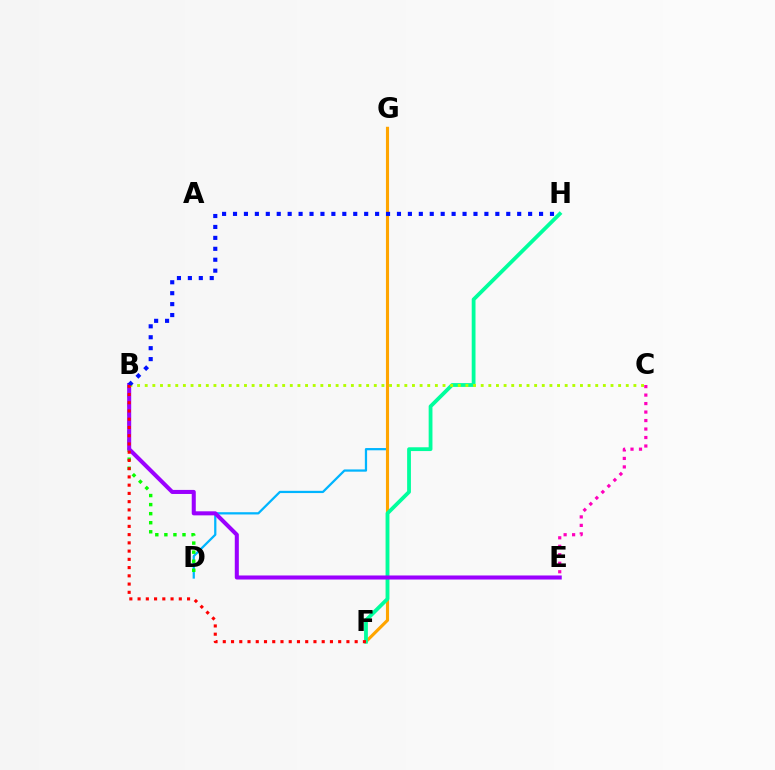{('C', 'E'): [{'color': '#ff00bd', 'line_style': 'dotted', 'thickness': 2.31}], ('D', 'G'): [{'color': '#00b5ff', 'line_style': 'solid', 'thickness': 1.62}], ('B', 'D'): [{'color': '#08ff00', 'line_style': 'dotted', 'thickness': 2.46}], ('F', 'G'): [{'color': '#ffa500', 'line_style': 'solid', 'thickness': 2.24}], ('F', 'H'): [{'color': '#00ff9d', 'line_style': 'solid', 'thickness': 2.73}], ('B', 'E'): [{'color': '#9b00ff', 'line_style': 'solid', 'thickness': 2.92}], ('B', 'C'): [{'color': '#b3ff00', 'line_style': 'dotted', 'thickness': 2.07}], ('B', 'H'): [{'color': '#0010ff', 'line_style': 'dotted', 'thickness': 2.97}], ('B', 'F'): [{'color': '#ff0000', 'line_style': 'dotted', 'thickness': 2.24}]}